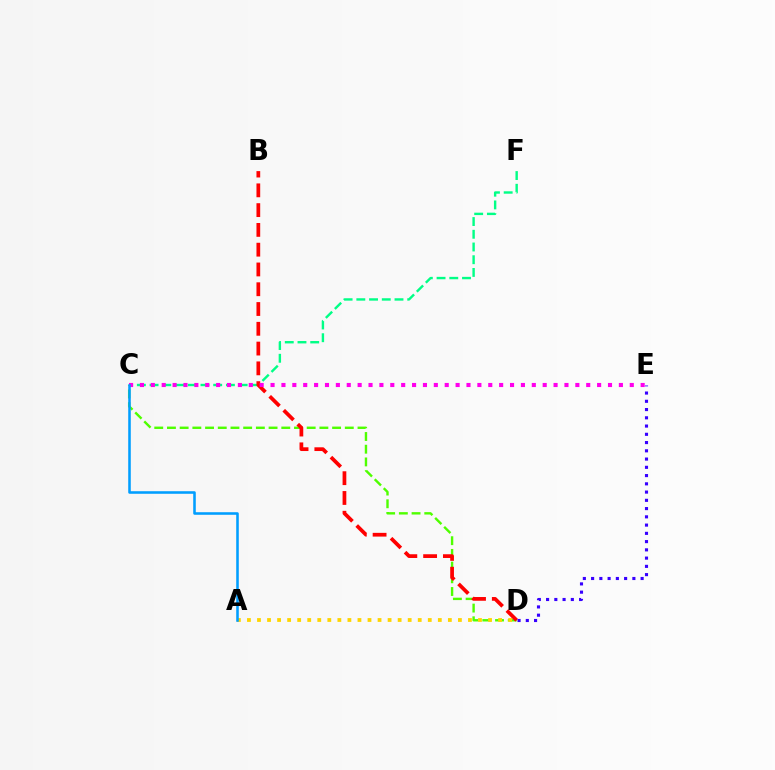{('C', 'D'): [{'color': '#4fff00', 'line_style': 'dashed', 'thickness': 1.73}], ('C', 'F'): [{'color': '#00ff86', 'line_style': 'dashed', 'thickness': 1.73}], ('A', 'D'): [{'color': '#ffd500', 'line_style': 'dotted', 'thickness': 2.73}], ('B', 'D'): [{'color': '#ff0000', 'line_style': 'dashed', 'thickness': 2.69}], ('D', 'E'): [{'color': '#3700ff', 'line_style': 'dotted', 'thickness': 2.24}], ('C', 'E'): [{'color': '#ff00ed', 'line_style': 'dotted', 'thickness': 2.96}], ('A', 'C'): [{'color': '#009eff', 'line_style': 'solid', 'thickness': 1.85}]}